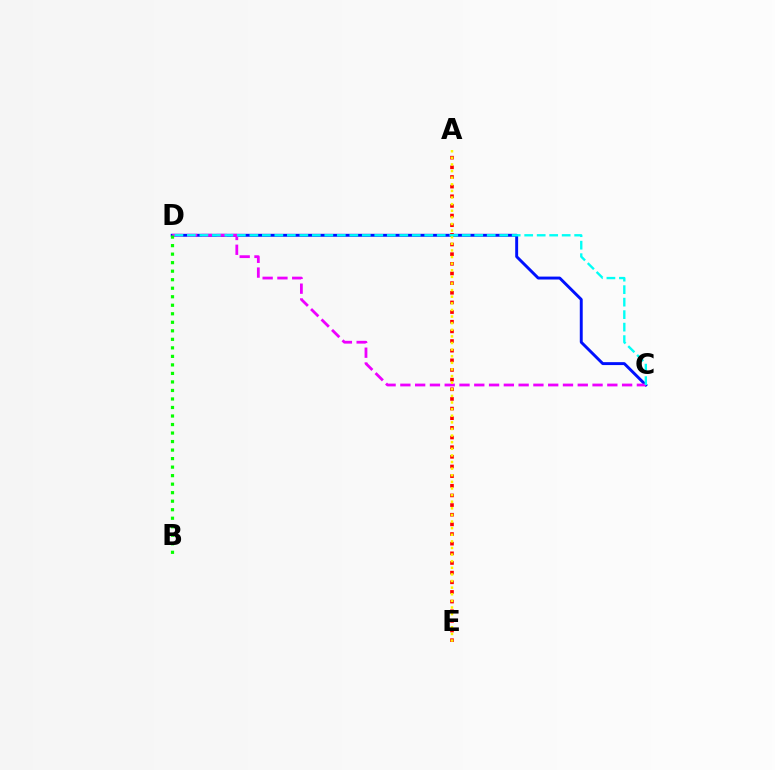{('C', 'D'): [{'color': '#0010ff', 'line_style': 'solid', 'thickness': 2.1}, {'color': '#ee00ff', 'line_style': 'dashed', 'thickness': 2.01}, {'color': '#00fff6', 'line_style': 'dashed', 'thickness': 1.7}], ('A', 'E'): [{'color': '#ff0000', 'line_style': 'dotted', 'thickness': 2.62}, {'color': '#fcf500', 'line_style': 'dotted', 'thickness': 1.8}], ('B', 'D'): [{'color': '#08ff00', 'line_style': 'dotted', 'thickness': 2.31}]}